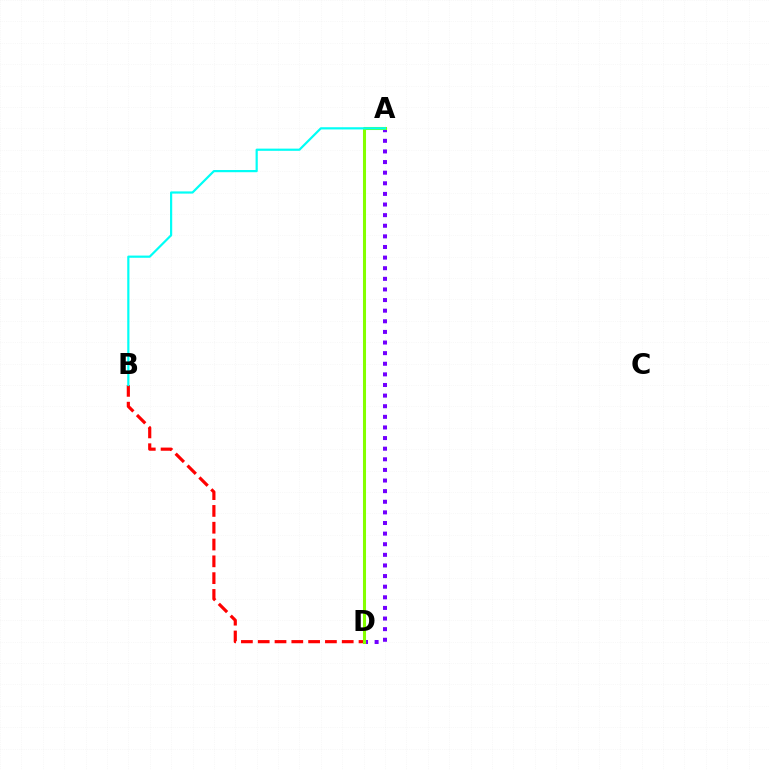{('B', 'D'): [{'color': '#ff0000', 'line_style': 'dashed', 'thickness': 2.28}], ('A', 'D'): [{'color': '#7200ff', 'line_style': 'dotted', 'thickness': 2.88}, {'color': '#84ff00', 'line_style': 'solid', 'thickness': 2.2}], ('A', 'B'): [{'color': '#00fff6', 'line_style': 'solid', 'thickness': 1.58}]}